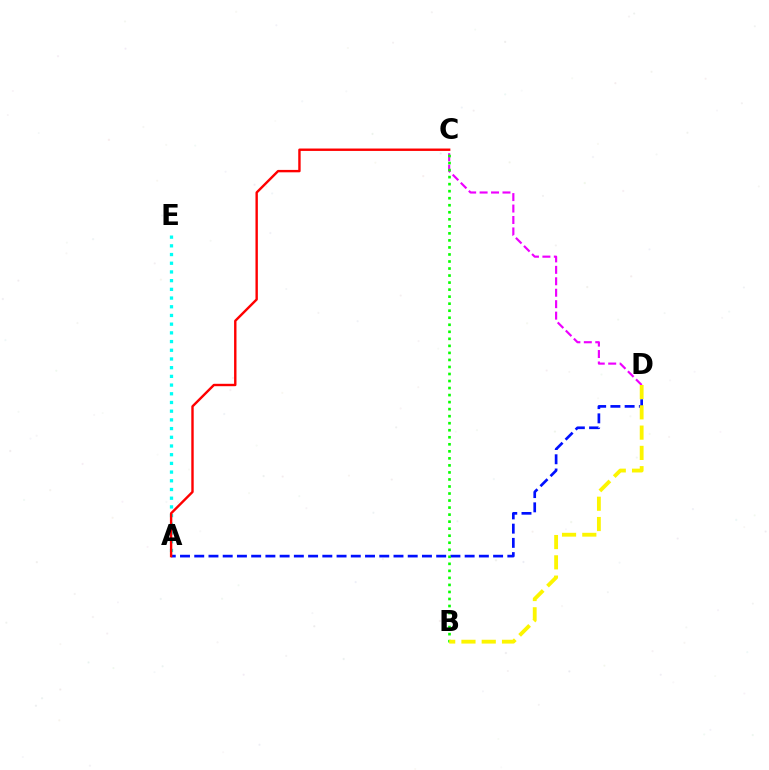{('A', 'D'): [{'color': '#0010ff', 'line_style': 'dashed', 'thickness': 1.93}], ('C', 'D'): [{'color': '#ee00ff', 'line_style': 'dashed', 'thickness': 1.55}], ('A', 'E'): [{'color': '#00fff6', 'line_style': 'dotted', 'thickness': 2.36}], ('B', 'C'): [{'color': '#08ff00', 'line_style': 'dotted', 'thickness': 1.91}], ('B', 'D'): [{'color': '#fcf500', 'line_style': 'dashed', 'thickness': 2.75}], ('A', 'C'): [{'color': '#ff0000', 'line_style': 'solid', 'thickness': 1.73}]}